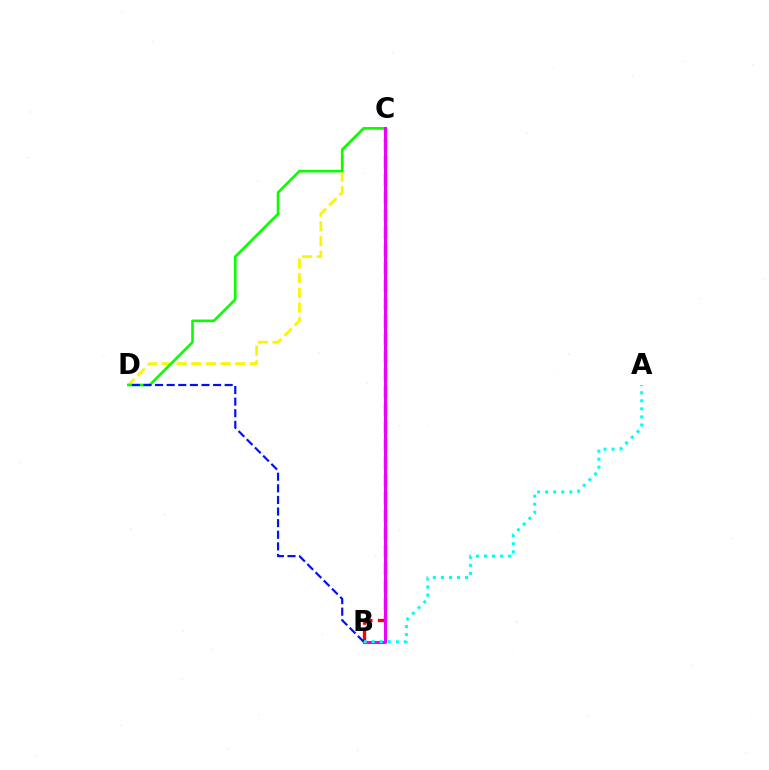{('C', 'D'): [{'color': '#fcf500', 'line_style': 'dashed', 'thickness': 1.99}, {'color': '#08ff00', 'line_style': 'solid', 'thickness': 1.88}], ('B', 'C'): [{'color': '#ff0000', 'line_style': 'dashed', 'thickness': 2.4}, {'color': '#ee00ff', 'line_style': 'solid', 'thickness': 2.21}], ('A', 'B'): [{'color': '#00fff6', 'line_style': 'dotted', 'thickness': 2.19}], ('B', 'D'): [{'color': '#0010ff', 'line_style': 'dashed', 'thickness': 1.58}]}